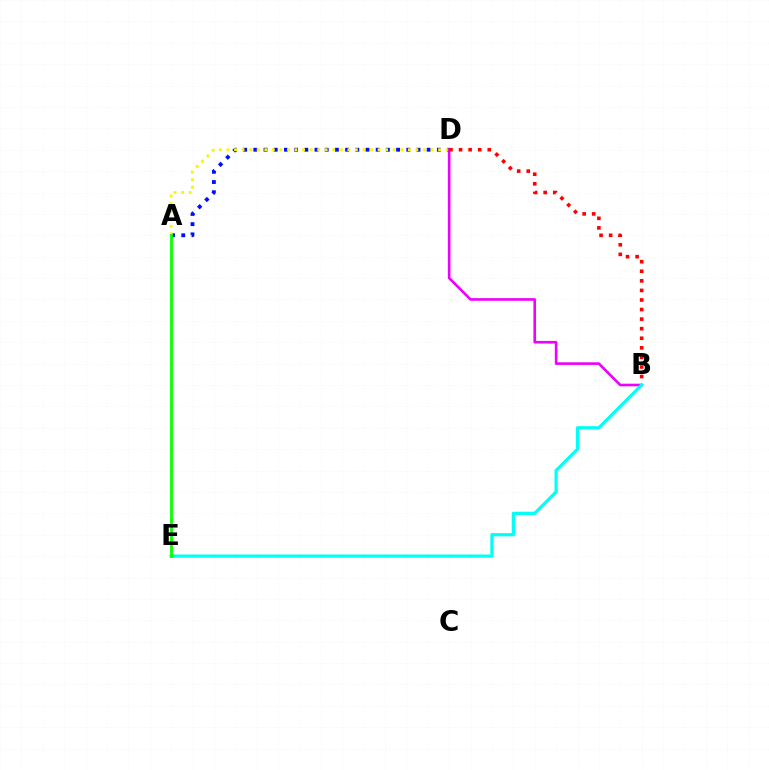{('A', 'D'): [{'color': '#0010ff', 'line_style': 'dotted', 'thickness': 2.77}, {'color': '#fcf500', 'line_style': 'dotted', 'thickness': 2.05}], ('B', 'D'): [{'color': '#ee00ff', 'line_style': 'solid', 'thickness': 1.9}, {'color': '#ff0000', 'line_style': 'dotted', 'thickness': 2.6}], ('B', 'E'): [{'color': '#00fff6', 'line_style': 'solid', 'thickness': 2.33}], ('A', 'E'): [{'color': '#08ff00', 'line_style': 'solid', 'thickness': 1.99}]}